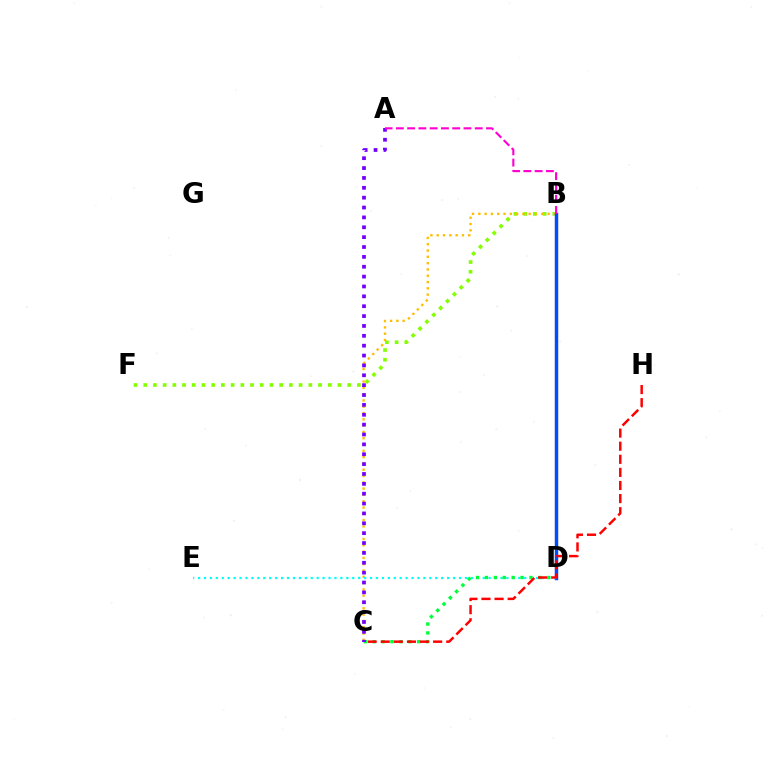{('B', 'F'): [{'color': '#84ff00', 'line_style': 'dotted', 'thickness': 2.64}], ('B', 'C'): [{'color': '#ffbd00', 'line_style': 'dotted', 'thickness': 1.71}], ('B', 'D'): [{'color': '#004bff', 'line_style': 'solid', 'thickness': 2.49}], ('D', 'E'): [{'color': '#00fff6', 'line_style': 'dotted', 'thickness': 1.61}], ('C', 'D'): [{'color': '#00ff39', 'line_style': 'dotted', 'thickness': 2.42}], ('A', 'C'): [{'color': '#7200ff', 'line_style': 'dotted', 'thickness': 2.68}], ('A', 'B'): [{'color': '#ff00cf', 'line_style': 'dashed', 'thickness': 1.53}], ('C', 'H'): [{'color': '#ff0000', 'line_style': 'dashed', 'thickness': 1.78}]}